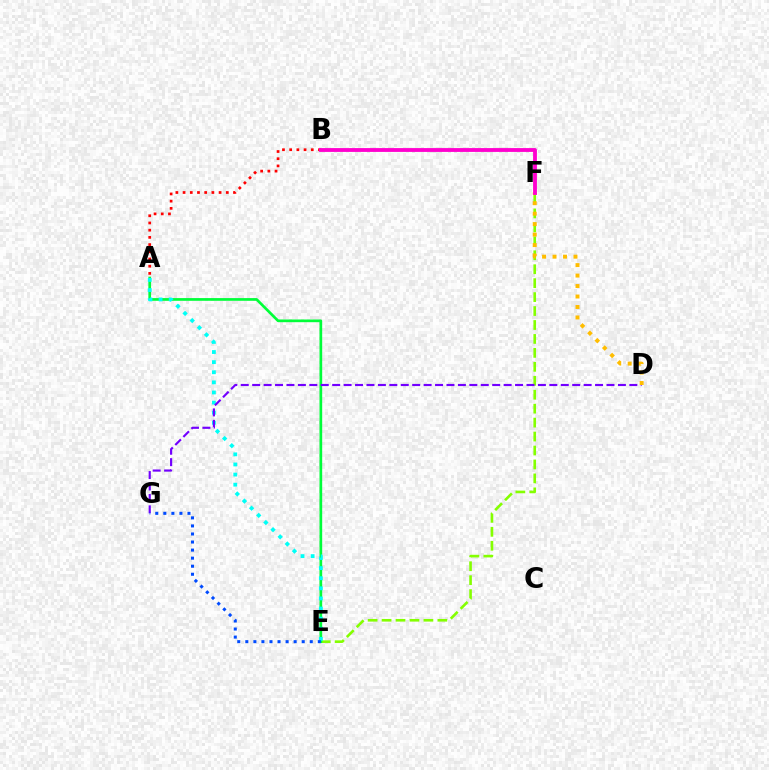{('E', 'F'): [{'color': '#84ff00', 'line_style': 'dashed', 'thickness': 1.89}], ('A', 'E'): [{'color': '#00ff39', 'line_style': 'solid', 'thickness': 1.95}, {'color': '#00fff6', 'line_style': 'dotted', 'thickness': 2.75}], ('A', 'B'): [{'color': '#ff0000', 'line_style': 'dotted', 'thickness': 1.96}], ('D', 'G'): [{'color': '#7200ff', 'line_style': 'dashed', 'thickness': 1.55}], ('D', 'F'): [{'color': '#ffbd00', 'line_style': 'dotted', 'thickness': 2.84}], ('E', 'G'): [{'color': '#004bff', 'line_style': 'dotted', 'thickness': 2.19}], ('B', 'F'): [{'color': '#ff00cf', 'line_style': 'solid', 'thickness': 2.76}]}